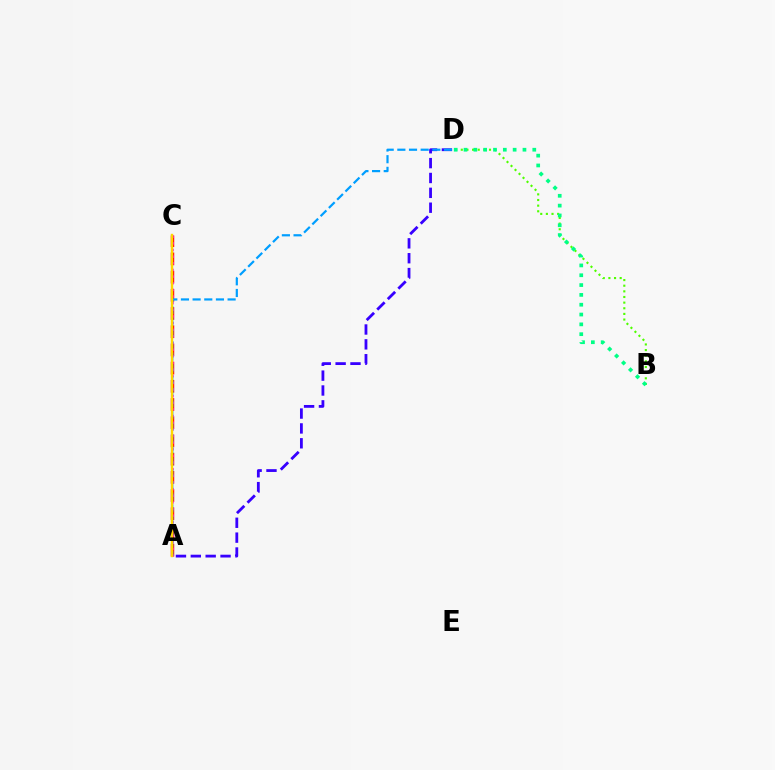{('B', 'D'): [{'color': '#4fff00', 'line_style': 'dotted', 'thickness': 1.53}, {'color': '#00ff86', 'line_style': 'dotted', 'thickness': 2.67}], ('A', 'C'): [{'color': '#ff0000', 'line_style': 'dashed', 'thickness': 2.47}, {'color': '#ff00ed', 'line_style': 'dotted', 'thickness': 1.8}, {'color': '#ffd500', 'line_style': 'solid', 'thickness': 1.74}], ('A', 'D'): [{'color': '#3700ff', 'line_style': 'dashed', 'thickness': 2.02}, {'color': '#009eff', 'line_style': 'dashed', 'thickness': 1.58}]}